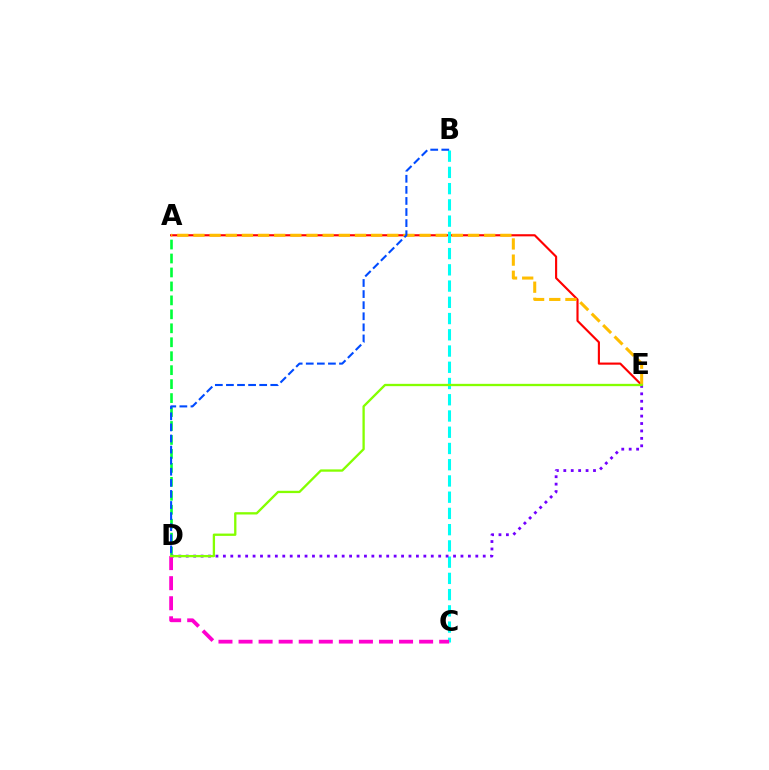{('A', 'E'): [{'color': '#ff0000', 'line_style': 'solid', 'thickness': 1.54}, {'color': '#ffbd00', 'line_style': 'dashed', 'thickness': 2.19}], ('B', 'C'): [{'color': '#00fff6', 'line_style': 'dashed', 'thickness': 2.21}], ('A', 'D'): [{'color': '#00ff39', 'line_style': 'dashed', 'thickness': 1.9}], ('B', 'D'): [{'color': '#004bff', 'line_style': 'dashed', 'thickness': 1.51}], ('D', 'E'): [{'color': '#7200ff', 'line_style': 'dotted', 'thickness': 2.02}, {'color': '#84ff00', 'line_style': 'solid', 'thickness': 1.66}], ('C', 'D'): [{'color': '#ff00cf', 'line_style': 'dashed', 'thickness': 2.73}]}